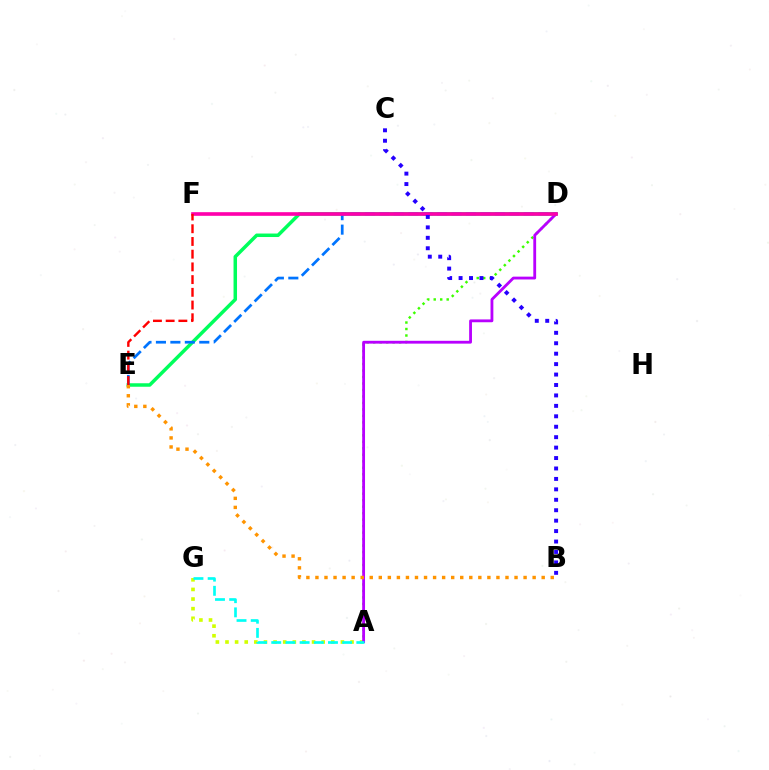{('A', 'D'): [{'color': '#3dff00', 'line_style': 'dotted', 'thickness': 1.76}, {'color': '#b900ff', 'line_style': 'solid', 'thickness': 2.03}], ('D', 'E'): [{'color': '#00ff5c', 'line_style': 'solid', 'thickness': 2.51}, {'color': '#0074ff', 'line_style': 'dashed', 'thickness': 1.96}], ('A', 'G'): [{'color': '#d1ff00', 'line_style': 'dotted', 'thickness': 2.61}, {'color': '#00fff6', 'line_style': 'dashed', 'thickness': 1.93}], ('D', 'F'): [{'color': '#ff00ac', 'line_style': 'solid', 'thickness': 2.62}], ('B', 'E'): [{'color': '#ff9400', 'line_style': 'dotted', 'thickness': 2.46}], ('B', 'C'): [{'color': '#2500ff', 'line_style': 'dotted', 'thickness': 2.84}], ('E', 'F'): [{'color': '#ff0000', 'line_style': 'dashed', 'thickness': 1.73}]}